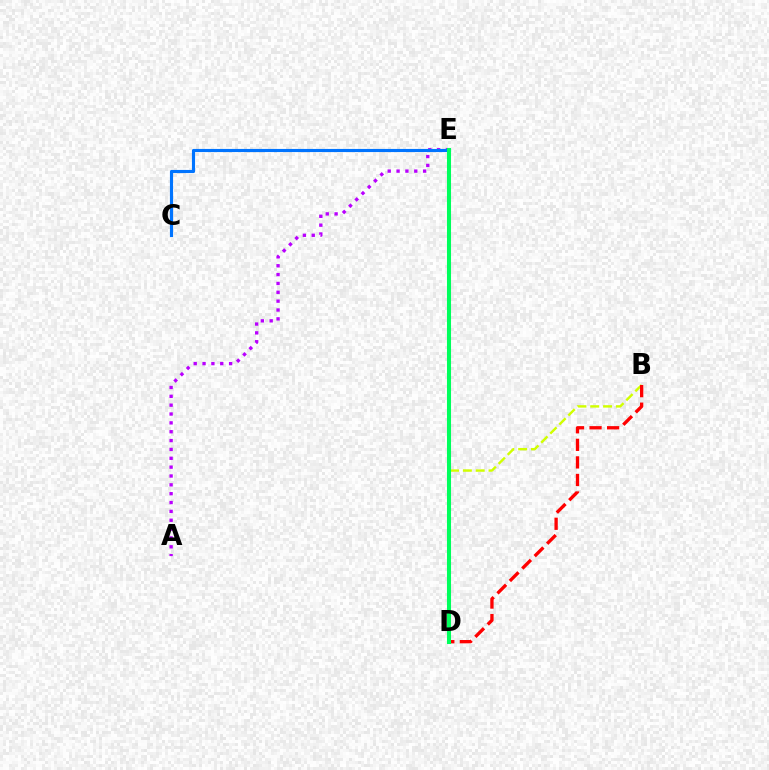{('A', 'E'): [{'color': '#b900ff', 'line_style': 'dotted', 'thickness': 2.41}], ('B', 'D'): [{'color': '#d1ff00', 'line_style': 'dashed', 'thickness': 1.74}, {'color': '#ff0000', 'line_style': 'dashed', 'thickness': 2.39}], ('C', 'E'): [{'color': '#0074ff', 'line_style': 'solid', 'thickness': 2.26}], ('D', 'E'): [{'color': '#00ff5c', 'line_style': 'solid', 'thickness': 2.92}]}